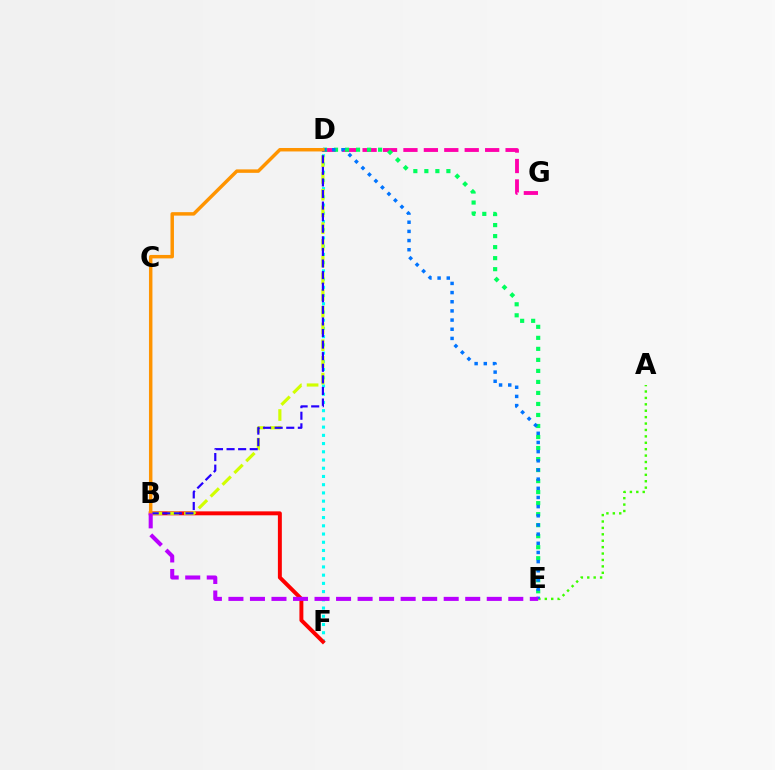{('D', 'G'): [{'color': '#ff00ac', 'line_style': 'dashed', 'thickness': 2.77}], ('D', 'F'): [{'color': '#00fff6', 'line_style': 'dotted', 'thickness': 2.23}], ('A', 'E'): [{'color': '#3dff00', 'line_style': 'dotted', 'thickness': 1.74}], ('B', 'F'): [{'color': '#ff0000', 'line_style': 'solid', 'thickness': 2.84}], ('B', 'D'): [{'color': '#d1ff00', 'line_style': 'dashed', 'thickness': 2.27}, {'color': '#2500ff', 'line_style': 'dashed', 'thickness': 1.57}, {'color': '#ff9400', 'line_style': 'solid', 'thickness': 2.49}], ('D', 'E'): [{'color': '#00ff5c', 'line_style': 'dotted', 'thickness': 2.99}, {'color': '#0074ff', 'line_style': 'dotted', 'thickness': 2.49}], ('B', 'E'): [{'color': '#b900ff', 'line_style': 'dashed', 'thickness': 2.92}]}